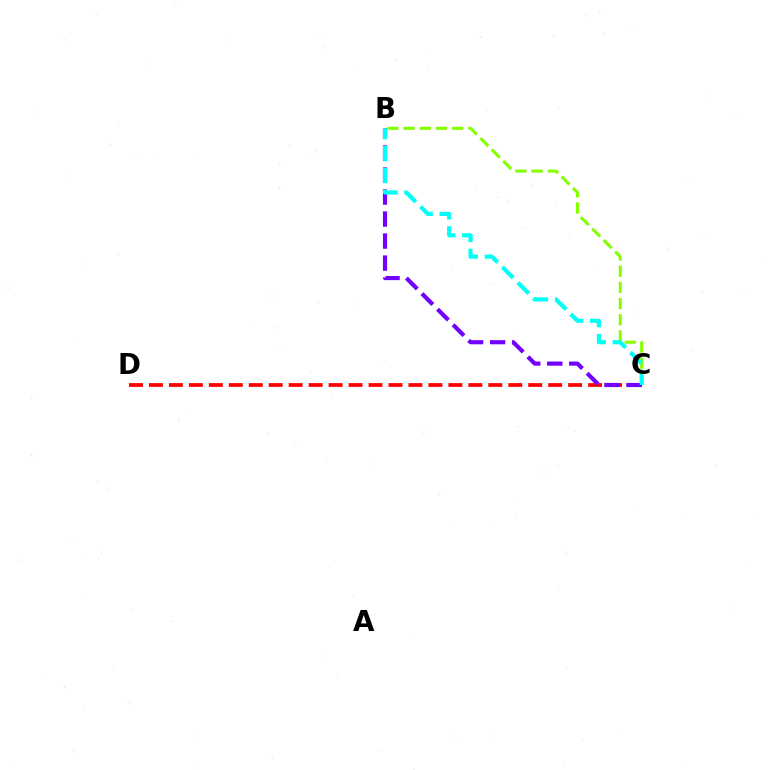{('C', 'D'): [{'color': '#ff0000', 'line_style': 'dashed', 'thickness': 2.71}], ('B', 'C'): [{'color': '#7200ff', 'line_style': 'dashed', 'thickness': 2.99}, {'color': '#84ff00', 'line_style': 'dashed', 'thickness': 2.2}, {'color': '#00fff6', 'line_style': 'dashed', 'thickness': 2.99}]}